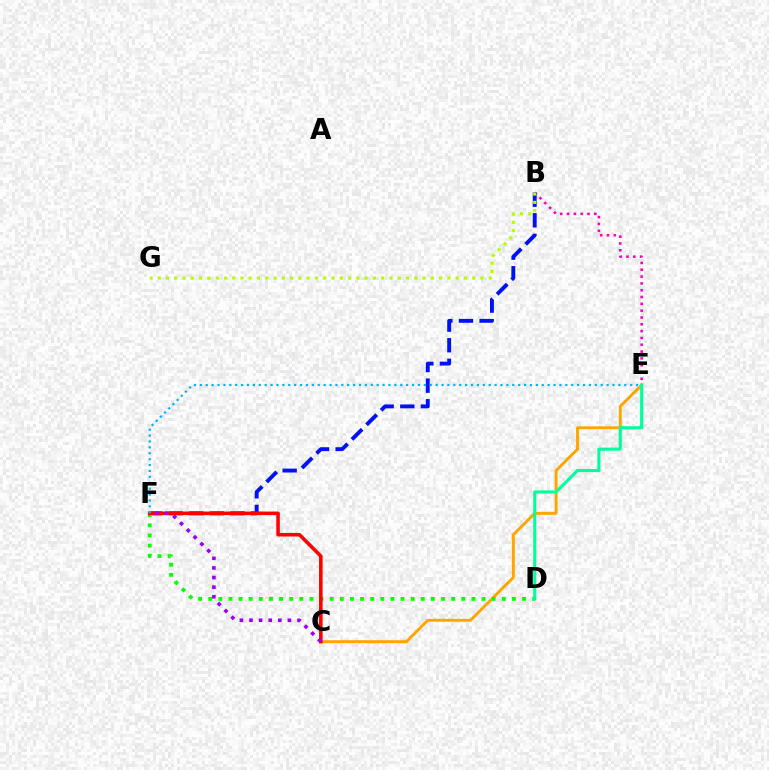{('B', 'E'): [{'color': '#ff00bd', 'line_style': 'dotted', 'thickness': 1.85}], ('C', 'E'): [{'color': '#ffa500', 'line_style': 'solid', 'thickness': 2.1}], ('B', 'F'): [{'color': '#0010ff', 'line_style': 'dashed', 'thickness': 2.8}], ('D', 'F'): [{'color': '#08ff00', 'line_style': 'dotted', 'thickness': 2.75}], ('D', 'E'): [{'color': '#00ff9d', 'line_style': 'solid', 'thickness': 2.23}], ('B', 'G'): [{'color': '#b3ff00', 'line_style': 'dotted', 'thickness': 2.25}], ('C', 'F'): [{'color': '#ff0000', 'line_style': 'solid', 'thickness': 2.57}, {'color': '#9b00ff', 'line_style': 'dotted', 'thickness': 2.61}], ('E', 'F'): [{'color': '#00b5ff', 'line_style': 'dotted', 'thickness': 1.6}]}